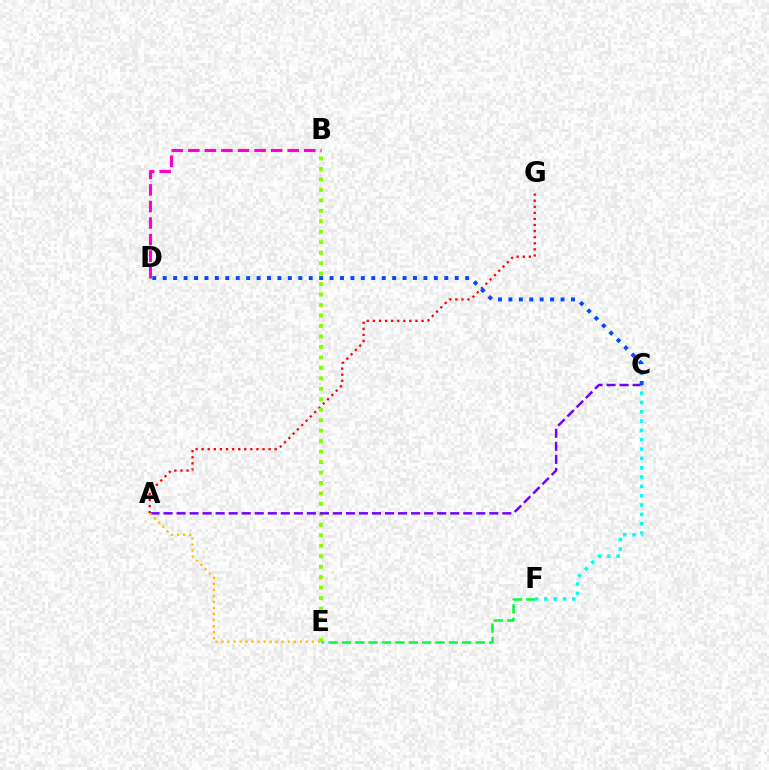{('A', 'G'): [{'color': '#ff0000', 'line_style': 'dotted', 'thickness': 1.65}], ('B', 'E'): [{'color': '#84ff00', 'line_style': 'dotted', 'thickness': 2.84}], ('E', 'F'): [{'color': '#00ff39', 'line_style': 'dashed', 'thickness': 1.82}], ('A', 'C'): [{'color': '#7200ff', 'line_style': 'dashed', 'thickness': 1.77}], ('C', 'D'): [{'color': '#004bff', 'line_style': 'dotted', 'thickness': 2.83}], ('C', 'F'): [{'color': '#00fff6', 'line_style': 'dotted', 'thickness': 2.53}], ('B', 'D'): [{'color': '#ff00cf', 'line_style': 'dashed', 'thickness': 2.25}], ('A', 'E'): [{'color': '#ffbd00', 'line_style': 'dotted', 'thickness': 1.64}]}